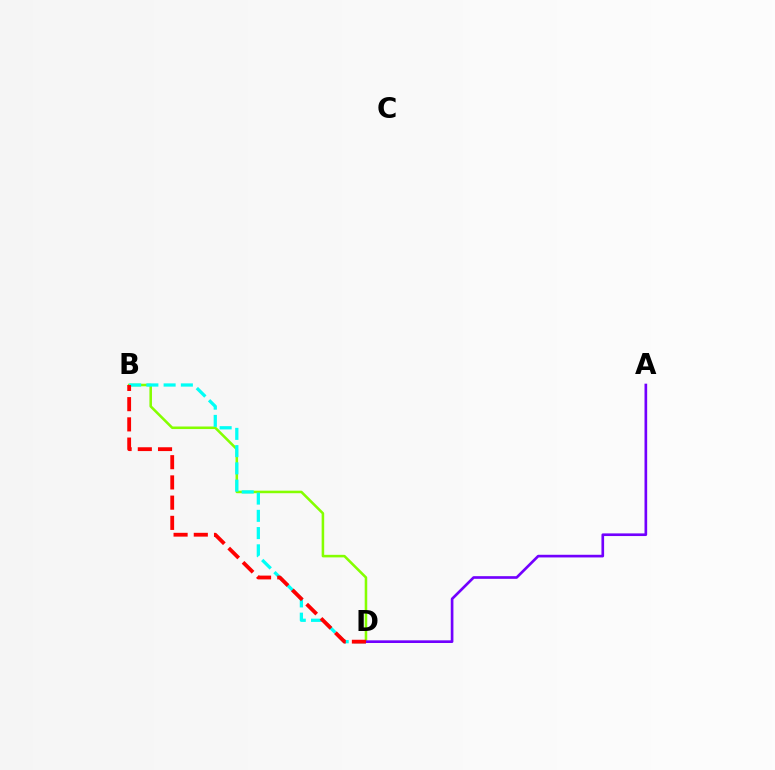{('B', 'D'): [{'color': '#84ff00', 'line_style': 'solid', 'thickness': 1.84}, {'color': '#00fff6', 'line_style': 'dashed', 'thickness': 2.34}, {'color': '#ff0000', 'line_style': 'dashed', 'thickness': 2.75}], ('A', 'D'): [{'color': '#7200ff', 'line_style': 'solid', 'thickness': 1.91}]}